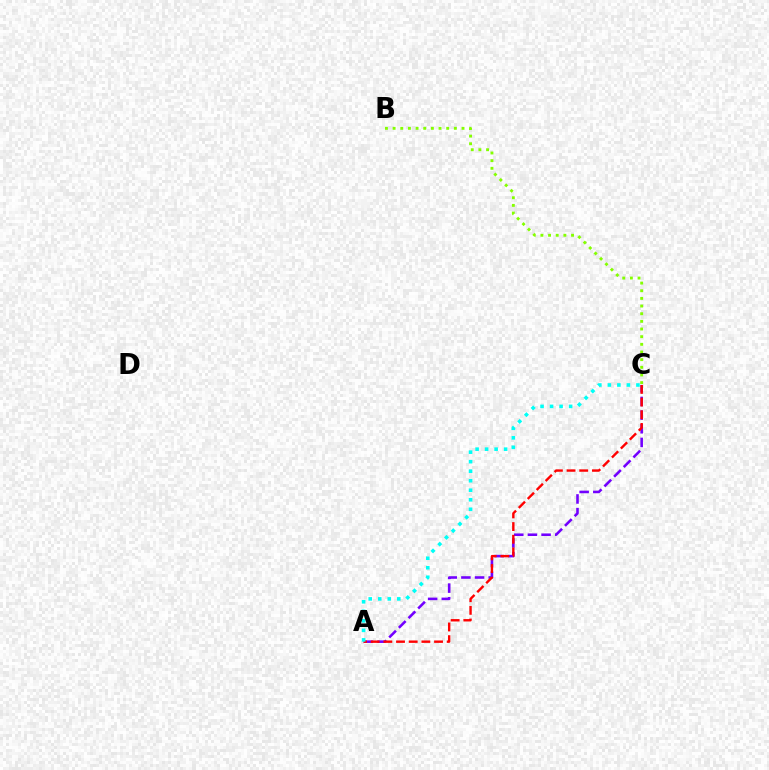{('B', 'C'): [{'color': '#84ff00', 'line_style': 'dotted', 'thickness': 2.08}], ('A', 'C'): [{'color': '#7200ff', 'line_style': 'dashed', 'thickness': 1.86}, {'color': '#ff0000', 'line_style': 'dashed', 'thickness': 1.72}, {'color': '#00fff6', 'line_style': 'dotted', 'thickness': 2.59}]}